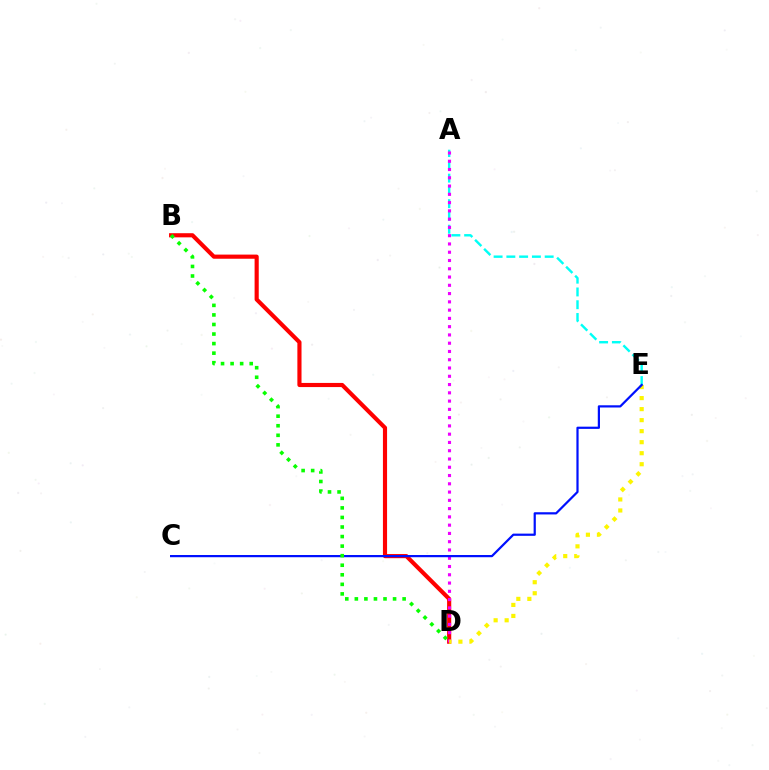{('A', 'E'): [{'color': '#00fff6', 'line_style': 'dashed', 'thickness': 1.73}], ('B', 'D'): [{'color': '#ff0000', 'line_style': 'solid', 'thickness': 2.98}, {'color': '#08ff00', 'line_style': 'dotted', 'thickness': 2.6}], ('A', 'D'): [{'color': '#ee00ff', 'line_style': 'dotted', 'thickness': 2.25}], ('D', 'E'): [{'color': '#fcf500', 'line_style': 'dotted', 'thickness': 2.99}], ('C', 'E'): [{'color': '#0010ff', 'line_style': 'solid', 'thickness': 1.59}]}